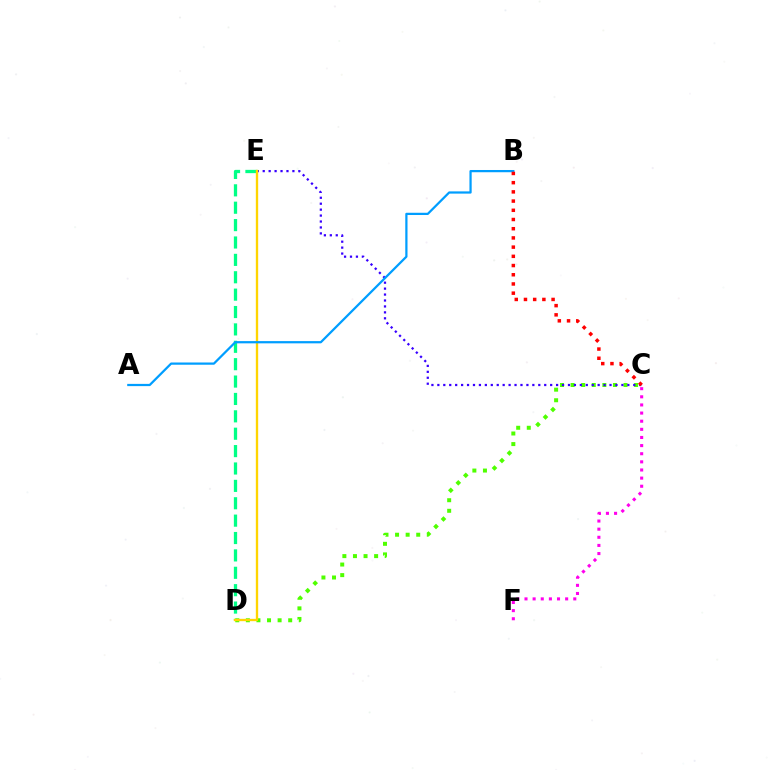{('C', 'D'): [{'color': '#4fff00', 'line_style': 'dotted', 'thickness': 2.88}], ('C', 'E'): [{'color': '#3700ff', 'line_style': 'dotted', 'thickness': 1.61}], ('D', 'E'): [{'color': '#00ff86', 'line_style': 'dashed', 'thickness': 2.36}, {'color': '#ffd500', 'line_style': 'solid', 'thickness': 1.68}], ('A', 'B'): [{'color': '#009eff', 'line_style': 'solid', 'thickness': 1.61}], ('B', 'C'): [{'color': '#ff0000', 'line_style': 'dotted', 'thickness': 2.5}], ('C', 'F'): [{'color': '#ff00ed', 'line_style': 'dotted', 'thickness': 2.21}]}